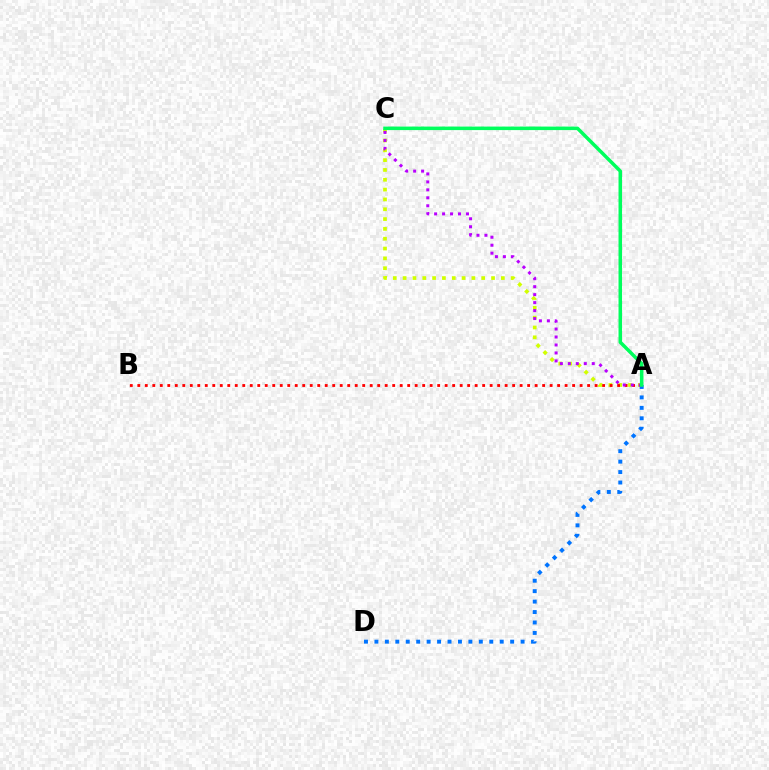{('A', 'C'): [{'color': '#d1ff00', 'line_style': 'dotted', 'thickness': 2.67}, {'color': '#b900ff', 'line_style': 'dotted', 'thickness': 2.16}, {'color': '#00ff5c', 'line_style': 'solid', 'thickness': 2.53}], ('A', 'B'): [{'color': '#ff0000', 'line_style': 'dotted', 'thickness': 2.04}], ('A', 'D'): [{'color': '#0074ff', 'line_style': 'dotted', 'thickness': 2.84}]}